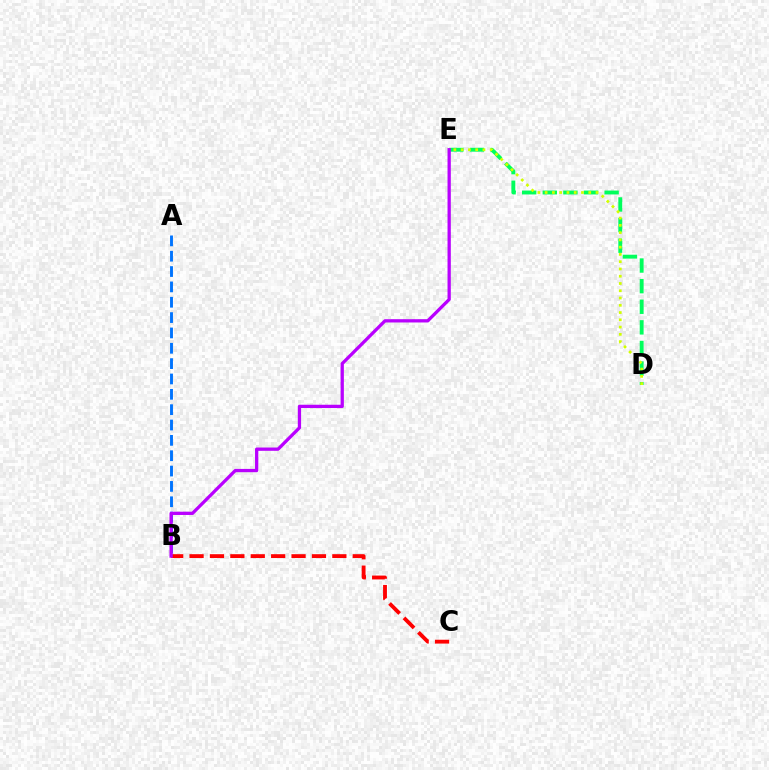{('A', 'B'): [{'color': '#0074ff', 'line_style': 'dashed', 'thickness': 2.08}], ('D', 'E'): [{'color': '#00ff5c', 'line_style': 'dashed', 'thickness': 2.8}, {'color': '#d1ff00', 'line_style': 'dotted', 'thickness': 1.97}], ('B', 'C'): [{'color': '#ff0000', 'line_style': 'dashed', 'thickness': 2.77}], ('B', 'E'): [{'color': '#b900ff', 'line_style': 'solid', 'thickness': 2.36}]}